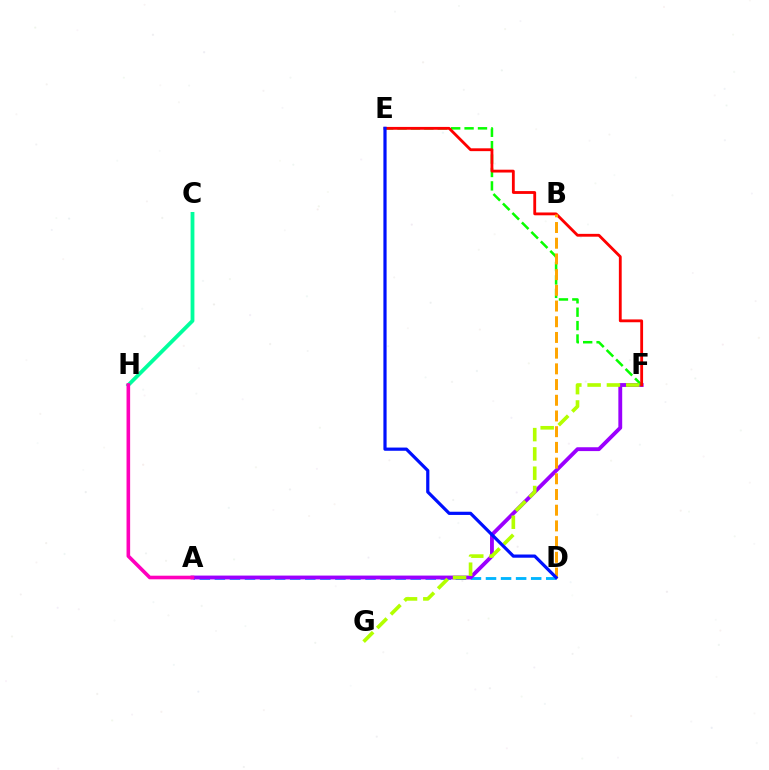{('C', 'H'): [{'color': '#00ff9d', 'line_style': 'solid', 'thickness': 2.74}], ('A', 'D'): [{'color': '#00b5ff', 'line_style': 'dashed', 'thickness': 2.05}], ('A', 'F'): [{'color': '#9b00ff', 'line_style': 'solid', 'thickness': 2.77}], ('E', 'F'): [{'color': '#08ff00', 'line_style': 'dashed', 'thickness': 1.82}, {'color': '#ff0000', 'line_style': 'solid', 'thickness': 2.04}], ('A', 'H'): [{'color': '#ff00bd', 'line_style': 'solid', 'thickness': 2.6}], ('F', 'G'): [{'color': '#b3ff00', 'line_style': 'dashed', 'thickness': 2.62}], ('B', 'D'): [{'color': '#ffa500', 'line_style': 'dashed', 'thickness': 2.13}], ('D', 'E'): [{'color': '#0010ff', 'line_style': 'solid', 'thickness': 2.31}]}